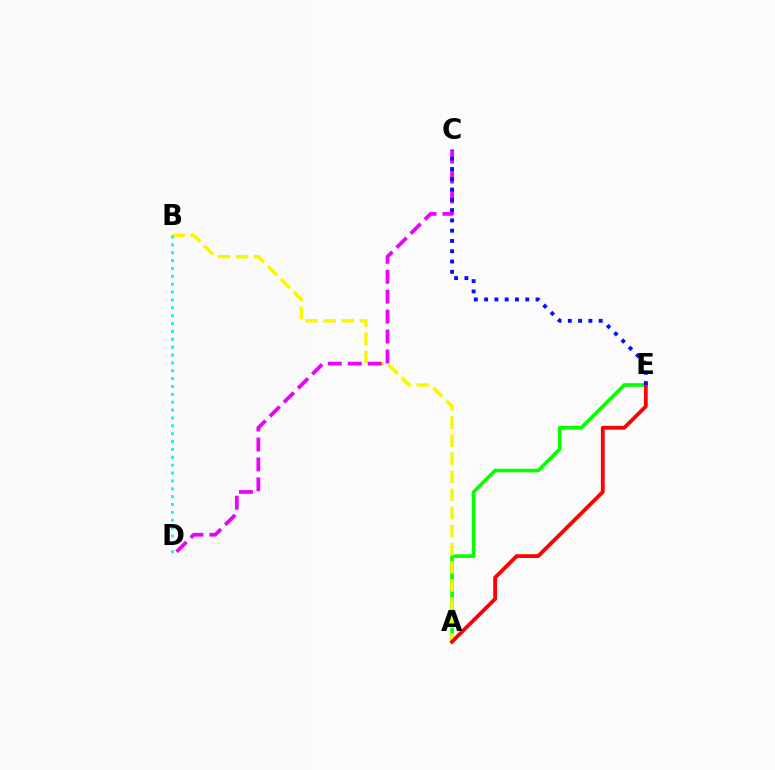{('A', 'E'): [{'color': '#08ff00', 'line_style': 'solid', 'thickness': 2.62}, {'color': '#ff0000', 'line_style': 'solid', 'thickness': 2.73}], ('A', 'B'): [{'color': '#fcf500', 'line_style': 'dashed', 'thickness': 2.46}], ('C', 'D'): [{'color': '#ee00ff', 'line_style': 'dashed', 'thickness': 2.71}], ('C', 'E'): [{'color': '#0010ff', 'line_style': 'dotted', 'thickness': 2.79}], ('B', 'D'): [{'color': '#00fff6', 'line_style': 'dotted', 'thickness': 2.14}]}